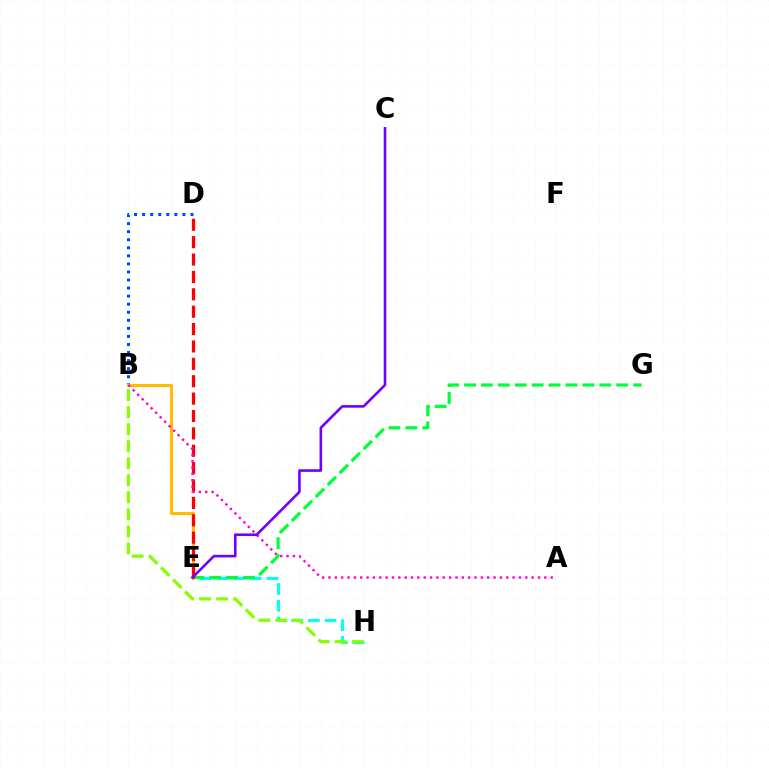{('E', 'H'): [{'color': '#00fff6', 'line_style': 'dashed', 'thickness': 2.27}], ('E', 'G'): [{'color': '#00ff39', 'line_style': 'dashed', 'thickness': 2.3}], ('B', 'D'): [{'color': '#004bff', 'line_style': 'dotted', 'thickness': 2.19}], ('B', 'E'): [{'color': '#ffbd00', 'line_style': 'solid', 'thickness': 2.18}], ('D', 'E'): [{'color': '#ff0000', 'line_style': 'dashed', 'thickness': 2.36}], ('A', 'B'): [{'color': '#ff00cf', 'line_style': 'dotted', 'thickness': 1.72}], ('B', 'H'): [{'color': '#84ff00', 'line_style': 'dashed', 'thickness': 2.31}], ('C', 'E'): [{'color': '#7200ff', 'line_style': 'solid', 'thickness': 1.88}]}